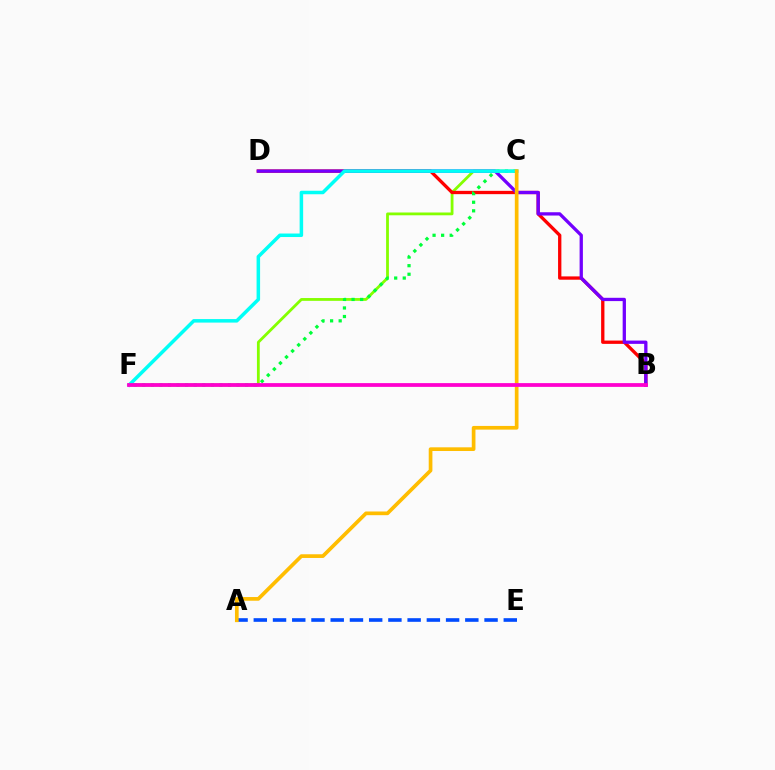{('C', 'F'): [{'color': '#84ff00', 'line_style': 'solid', 'thickness': 2.01}, {'color': '#00ff39', 'line_style': 'dotted', 'thickness': 2.33}, {'color': '#00fff6', 'line_style': 'solid', 'thickness': 2.53}], ('B', 'D'): [{'color': '#ff0000', 'line_style': 'solid', 'thickness': 2.38}, {'color': '#7200ff', 'line_style': 'solid', 'thickness': 2.37}], ('A', 'E'): [{'color': '#004bff', 'line_style': 'dashed', 'thickness': 2.61}], ('A', 'C'): [{'color': '#ffbd00', 'line_style': 'solid', 'thickness': 2.66}], ('B', 'F'): [{'color': '#ff00cf', 'line_style': 'solid', 'thickness': 2.71}]}